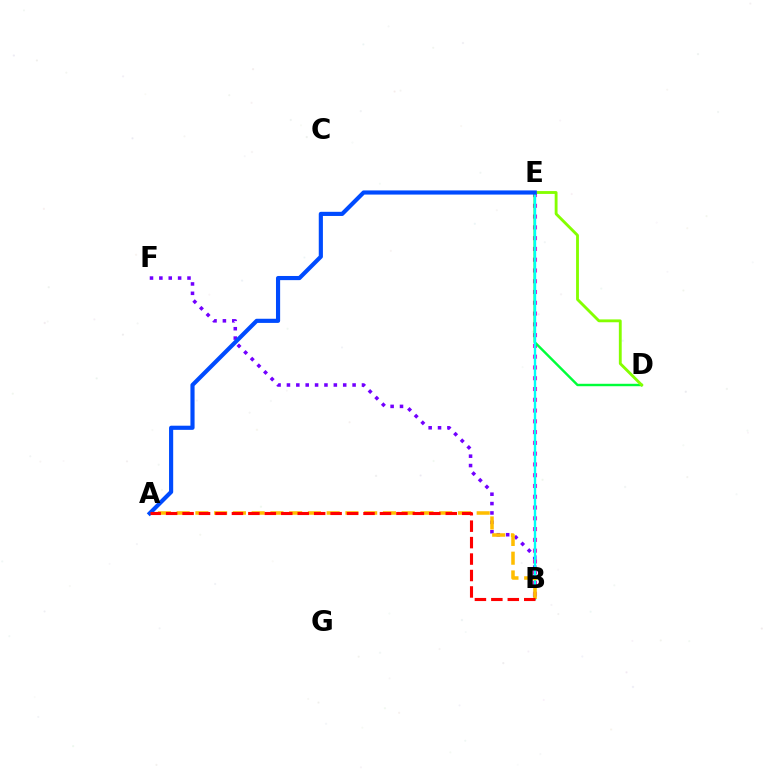{('B', 'F'): [{'color': '#7200ff', 'line_style': 'dotted', 'thickness': 2.55}], ('B', 'E'): [{'color': '#ff00cf', 'line_style': 'dotted', 'thickness': 2.93}, {'color': '#00fff6', 'line_style': 'solid', 'thickness': 1.71}], ('D', 'E'): [{'color': '#00ff39', 'line_style': 'solid', 'thickness': 1.75}, {'color': '#84ff00', 'line_style': 'solid', 'thickness': 2.05}], ('A', 'B'): [{'color': '#ffbd00', 'line_style': 'dashed', 'thickness': 2.55}, {'color': '#ff0000', 'line_style': 'dashed', 'thickness': 2.23}], ('A', 'E'): [{'color': '#004bff', 'line_style': 'solid', 'thickness': 2.99}]}